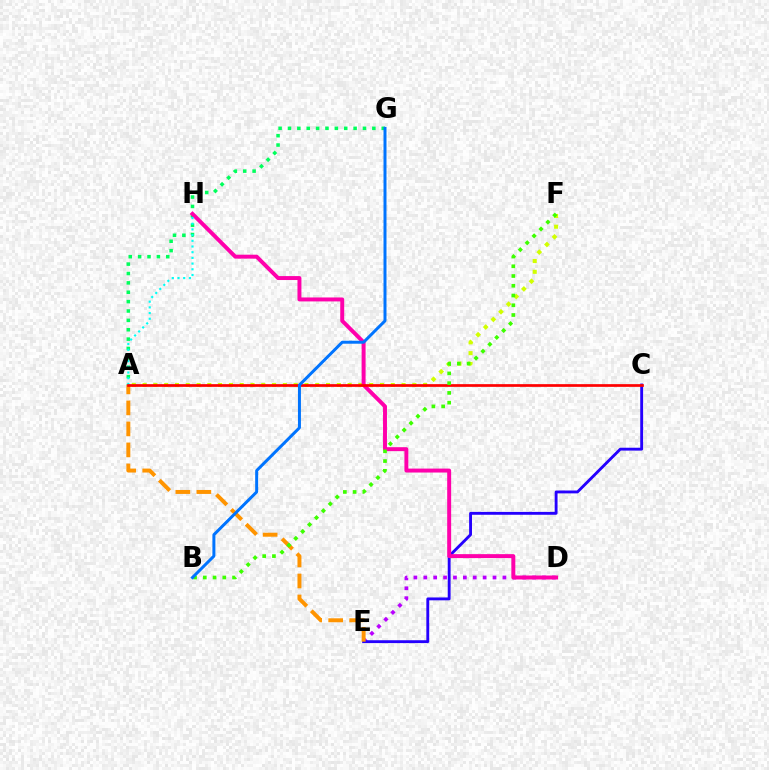{('A', 'F'): [{'color': '#d1ff00', 'line_style': 'dotted', 'thickness': 2.93}], ('D', 'E'): [{'color': '#b900ff', 'line_style': 'dotted', 'thickness': 2.69}], ('A', 'G'): [{'color': '#00ff5c', 'line_style': 'dotted', 'thickness': 2.55}], ('C', 'E'): [{'color': '#2500ff', 'line_style': 'solid', 'thickness': 2.06}], ('D', 'H'): [{'color': '#ff00ac', 'line_style': 'solid', 'thickness': 2.84}], ('A', 'E'): [{'color': '#ff9400', 'line_style': 'dashed', 'thickness': 2.85}], ('A', 'H'): [{'color': '#00fff6', 'line_style': 'dotted', 'thickness': 1.55}], ('A', 'C'): [{'color': '#ff0000', 'line_style': 'solid', 'thickness': 1.95}], ('B', 'F'): [{'color': '#3dff00', 'line_style': 'dotted', 'thickness': 2.65}], ('B', 'G'): [{'color': '#0074ff', 'line_style': 'solid', 'thickness': 2.15}]}